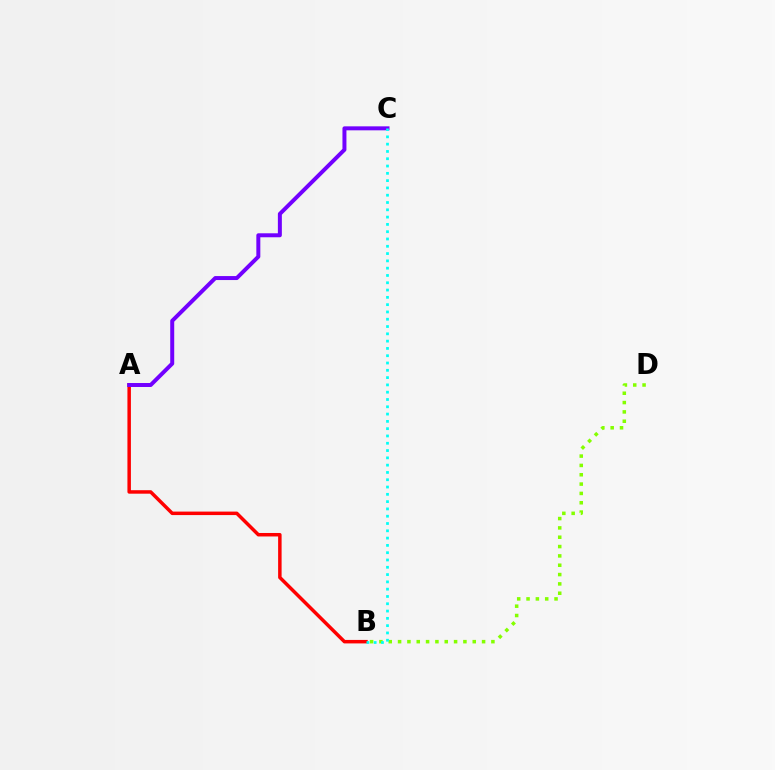{('A', 'B'): [{'color': '#ff0000', 'line_style': 'solid', 'thickness': 2.51}], ('A', 'C'): [{'color': '#7200ff', 'line_style': 'solid', 'thickness': 2.87}], ('B', 'D'): [{'color': '#84ff00', 'line_style': 'dotted', 'thickness': 2.54}], ('B', 'C'): [{'color': '#00fff6', 'line_style': 'dotted', 'thickness': 1.98}]}